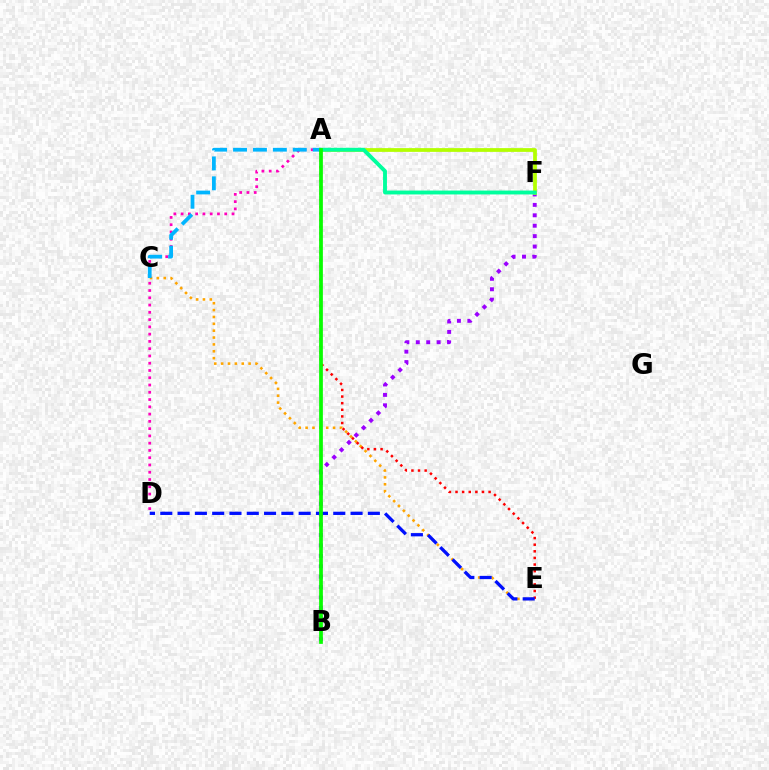{('C', 'E'): [{'color': '#ffa500', 'line_style': 'dotted', 'thickness': 1.87}], ('A', 'D'): [{'color': '#ff00bd', 'line_style': 'dotted', 'thickness': 1.97}], ('B', 'F'): [{'color': '#9b00ff', 'line_style': 'dotted', 'thickness': 2.83}], ('A', 'F'): [{'color': '#b3ff00', 'line_style': 'solid', 'thickness': 2.7}, {'color': '#00ff9d', 'line_style': 'solid', 'thickness': 2.79}], ('A', 'E'): [{'color': '#ff0000', 'line_style': 'dotted', 'thickness': 1.8}], ('A', 'C'): [{'color': '#00b5ff', 'line_style': 'dashed', 'thickness': 2.71}], ('D', 'E'): [{'color': '#0010ff', 'line_style': 'dashed', 'thickness': 2.35}], ('A', 'B'): [{'color': '#08ff00', 'line_style': 'solid', 'thickness': 2.69}]}